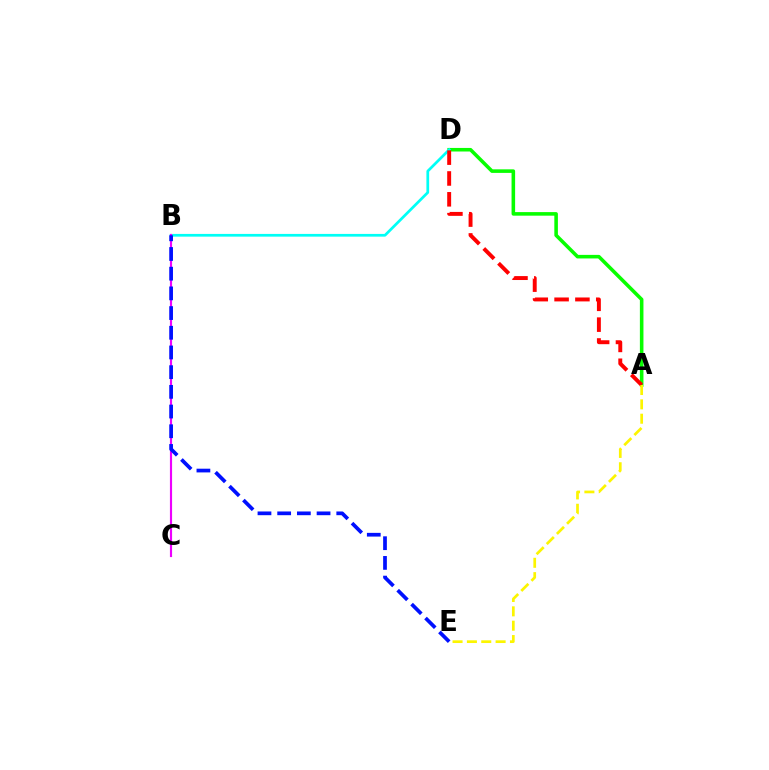{('A', 'D'): [{'color': '#08ff00', 'line_style': 'solid', 'thickness': 2.57}, {'color': '#ff0000', 'line_style': 'dashed', 'thickness': 2.83}], ('B', 'D'): [{'color': '#00fff6', 'line_style': 'solid', 'thickness': 1.96}], ('A', 'E'): [{'color': '#fcf500', 'line_style': 'dashed', 'thickness': 1.95}], ('B', 'C'): [{'color': '#ee00ff', 'line_style': 'solid', 'thickness': 1.55}], ('B', 'E'): [{'color': '#0010ff', 'line_style': 'dashed', 'thickness': 2.68}]}